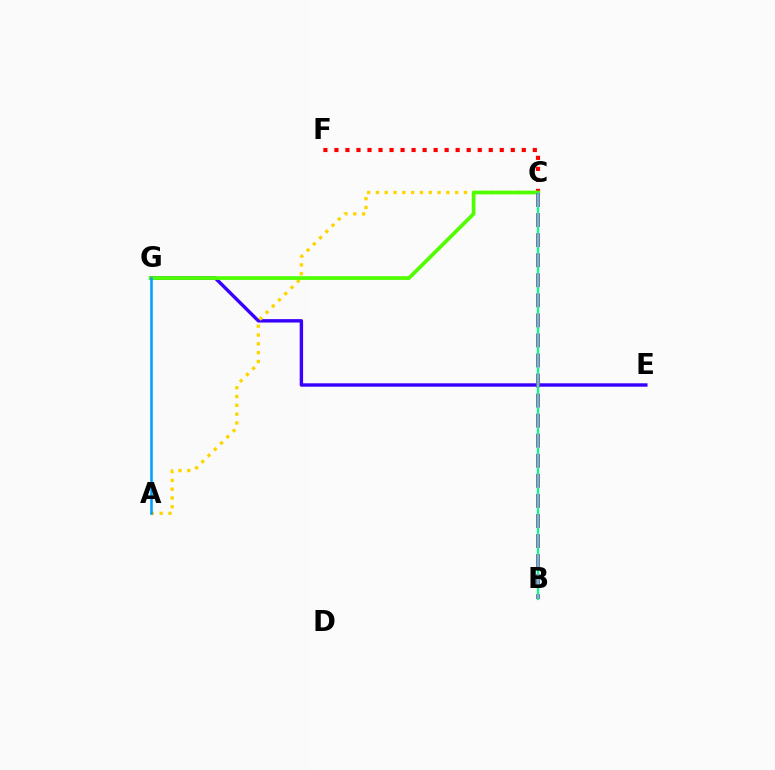{('C', 'F'): [{'color': '#ff0000', 'line_style': 'dotted', 'thickness': 2.99}], ('E', 'G'): [{'color': '#3700ff', 'line_style': 'solid', 'thickness': 2.45}], ('A', 'C'): [{'color': '#ffd500', 'line_style': 'dotted', 'thickness': 2.39}], ('C', 'G'): [{'color': '#4fff00', 'line_style': 'solid', 'thickness': 2.67}], ('B', 'C'): [{'color': '#ff00ed', 'line_style': 'dashed', 'thickness': 2.72}, {'color': '#00ff86', 'line_style': 'solid', 'thickness': 1.6}], ('A', 'G'): [{'color': '#009eff', 'line_style': 'solid', 'thickness': 1.83}]}